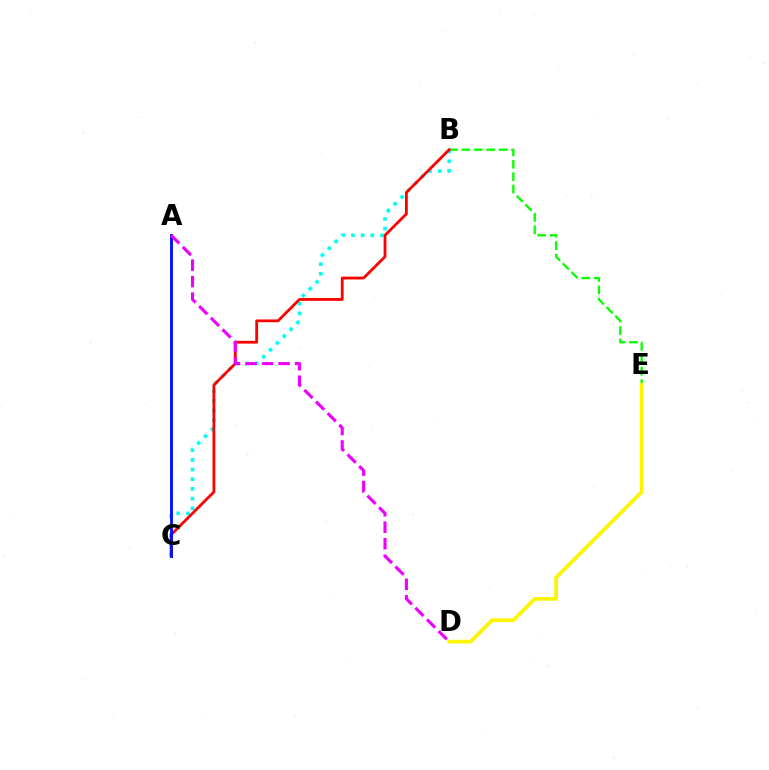{('B', 'E'): [{'color': '#08ff00', 'line_style': 'dashed', 'thickness': 1.68}], ('B', 'C'): [{'color': '#00fff6', 'line_style': 'dotted', 'thickness': 2.63}, {'color': '#ff0000', 'line_style': 'solid', 'thickness': 2.01}], ('A', 'C'): [{'color': '#0010ff', 'line_style': 'solid', 'thickness': 2.06}], ('D', 'E'): [{'color': '#fcf500', 'line_style': 'solid', 'thickness': 2.68}], ('A', 'D'): [{'color': '#ee00ff', 'line_style': 'dashed', 'thickness': 2.24}]}